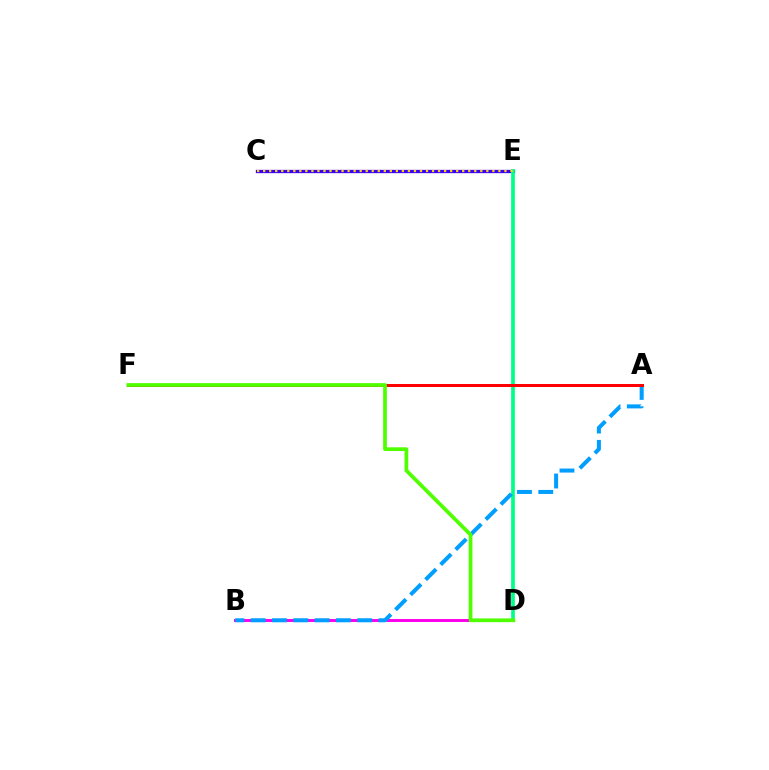{('B', 'D'): [{'color': '#ff00ed', 'line_style': 'solid', 'thickness': 2.13}], ('C', 'E'): [{'color': '#3700ff', 'line_style': 'solid', 'thickness': 2.37}, {'color': '#ffd500', 'line_style': 'dotted', 'thickness': 1.64}], ('D', 'E'): [{'color': '#00ff86', 'line_style': 'solid', 'thickness': 2.67}], ('A', 'B'): [{'color': '#009eff', 'line_style': 'dashed', 'thickness': 2.89}], ('A', 'F'): [{'color': '#ff0000', 'line_style': 'solid', 'thickness': 2.17}], ('D', 'F'): [{'color': '#4fff00', 'line_style': 'solid', 'thickness': 2.68}]}